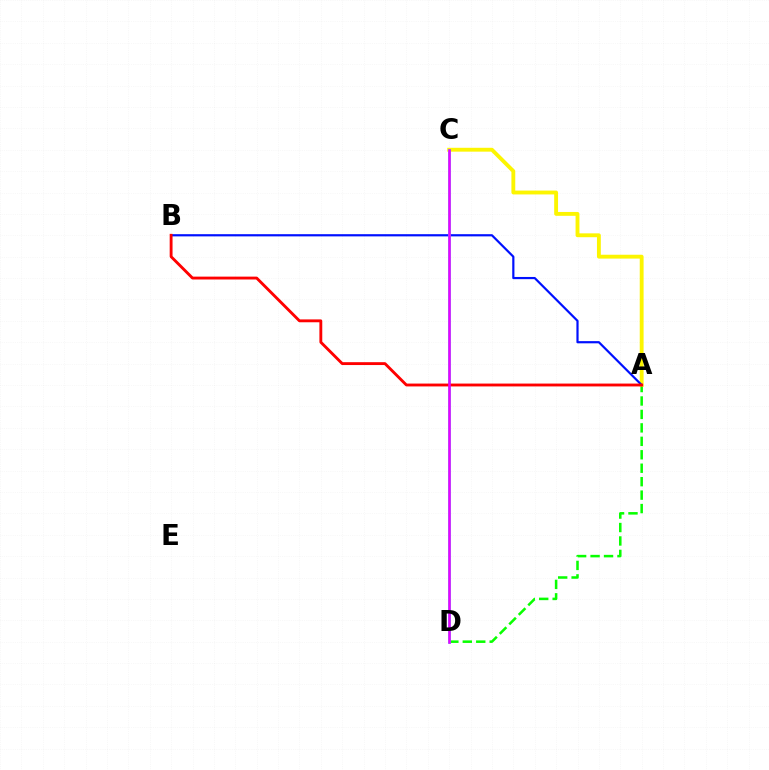{('A', 'D'): [{'color': '#08ff00', 'line_style': 'dashed', 'thickness': 1.83}], ('A', 'C'): [{'color': '#fcf500', 'line_style': 'solid', 'thickness': 2.78}], ('A', 'B'): [{'color': '#0010ff', 'line_style': 'solid', 'thickness': 1.58}, {'color': '#ff0000', 'line_style': 'solid', 'thickness': 2.06}], ('C', 'D'): [{'color': '#00fff6', 'line_style': 'solid', 'thickness': 1.83}, {'color': '#ee00ff', 'line_style': 'solid', 'thickness': 1.84}]}